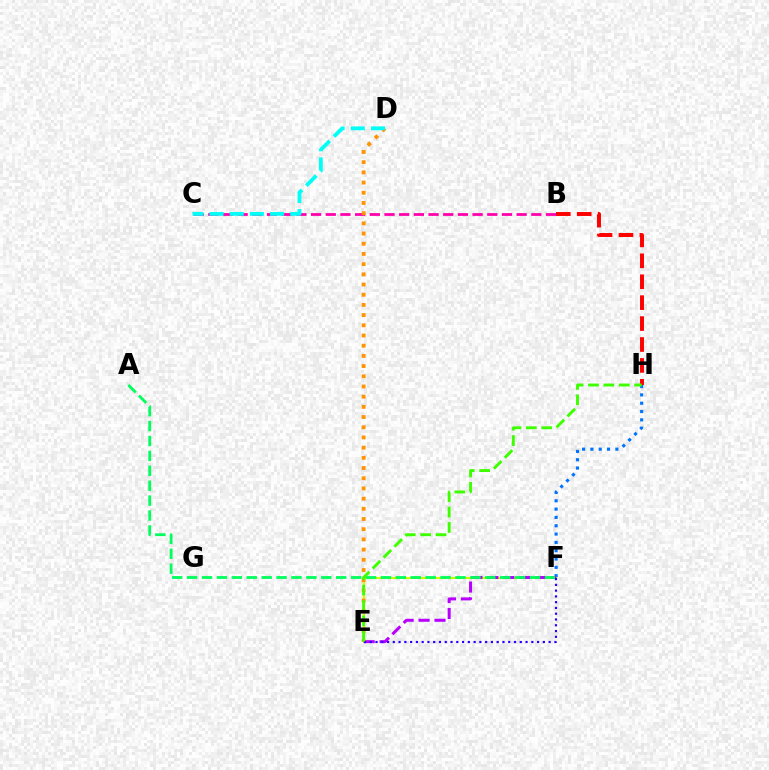{('B', 'H'): [{'color': '#ff0000', 'line_style': 'dashed', 'thickness': 2.84}], ('E', 'F'): [{'color': '#d1ff00', 'line_style': 'solid', 'thickness': 1.51}, {'color': '#b900ff', 'line_style': 'dashed', 'thickness': 2.17}, {'color': '#2500ff', 'line_style': 'dotted', 'thickness': 1.57}], ('F', 'H'): [{'color': '#0074ff', 'line_style': 'dotted', 'thickness': 2.26}], ('A', 'F'): [{'color': '#00ff5c', 'line_style': 'dashed', 'thickness': 2.03}], ('B', 'C'): [{'color': '#ff00ac', 'line_style': 'dashed', 'thickness': 1.99}], ('D', 'E'): [{'color': '#ff9400', 'line_style': 'dotted', 'thickness': 2.77}], ('C', 'D'): [{'color': '#00fff6', 'line_style': 'dashed', 'thickness': 2.74}], ('E', 'H'): [{'color': '#3dff00', 'line_style': 'dashed', 'thickness': 2.09}]}